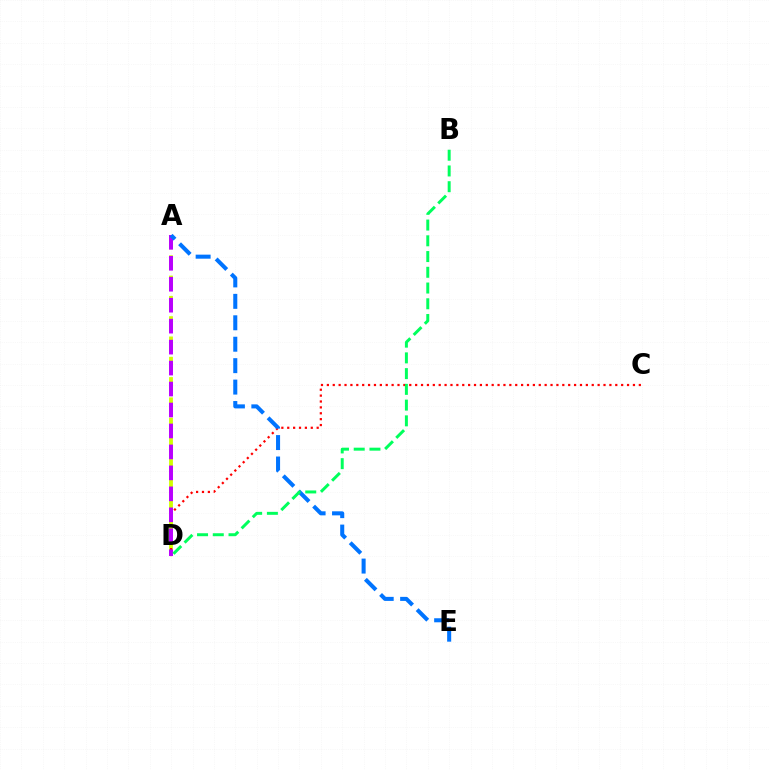{('A', 'D'): [{'color': '#d1ff00', 'line_style': 'dashed', 'thickness': 2.76}, {'color': '#b900ff', 'line_style': 'dashed', 'thickness': 2.85}], ('C', 'D'): [{'color': '#ff0000', 'line_style': 'dotted', 'thickness': 1.6}], ('A', 'E'): [{'color': '#0074ff', 'line_style': 'dashed', 'thickness': 2.91}], ('B', 'D'): [{'color': '#00ff5c', 'line_style': 'dashed', 'thickness': 2.14}]}